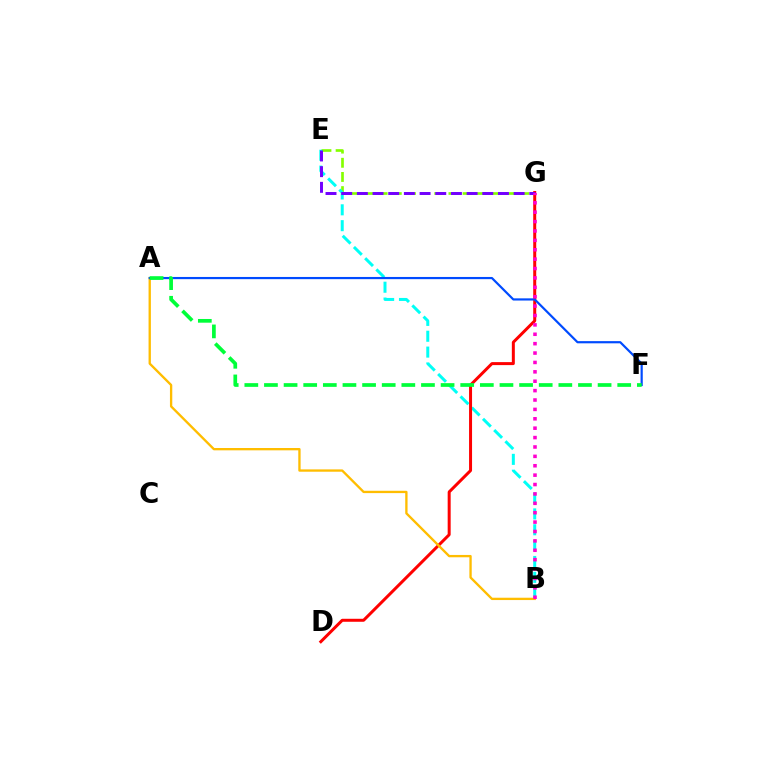{('E', 'G'): [{'color': '#84ff00', 'line_style': 'dashed', 'thickness': 1.92}, {'color': '#7200ff', 'line_style': 'dashed', 'thickness': 2.13}], ('B', 'E'): [{'color': '#00fff6', 'line_style': 'dashed', 'thickness': 2.15}], ('D', 'G'): [{'color': '#ff0000', 'line_style': 'solid', 'thickness': 2.15}], ('A', 'B'): [{'color': '#ffbd00', 'line_style': 'solid', 'thickness': 1.68}], ('A', 'F'): [{'color': '#004bff', 'line_style': 'solid', 'thickness': 1.58}, {'color': '#00ff39', 'line_style': 'dashed', 'thickness': 2.67}], ('B', 'G'): [{'color': '#ff00cf', 'line_style': 'dotted', 'thickness': 2.55}]}